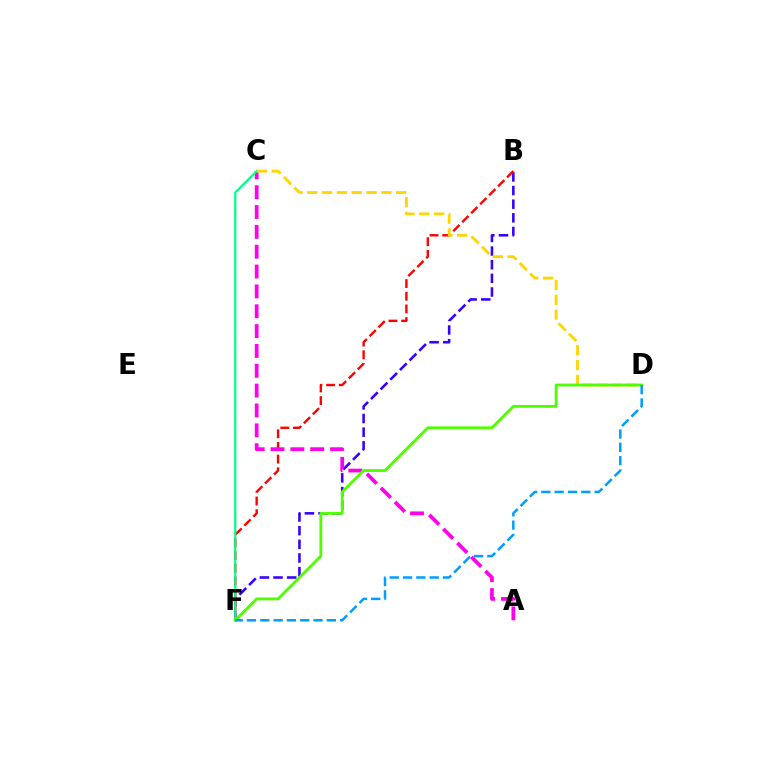{('B', 'F'): [{'color': '#3700ff', 'line_style': 'dashed', 'thickness': 1.85}, {'color': '#ff0000', 'line_style': 'dashed', 'thickness': 1.72}], ('A', 'C'): [{'color': '#ff00ed', 'line_style': 'dashed', 'thickness': 2.7}], ('C', 'F'): [{'color': '#00ff86', 'line_style': 'solid', 'thickness': 1.6}], ('C', 'D'): [{'color': '#ffd500', 'line_style': 'dashed', 'thickness': 2.01}], ('D', 'F'): [{'color': '#4fff00', 'line_style': 'solid', 'thickness': 2.04}, {'color': '#009eff', 'line_style': 'dashed', 'thickness': 1.81}]}